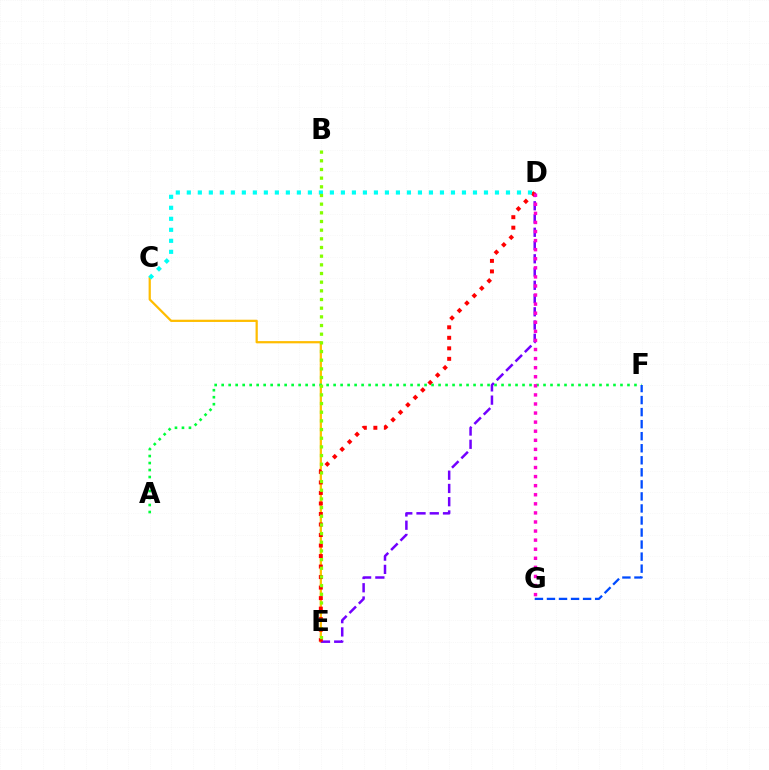{('C', 'E'): [{'color': '#ffbd00', 'line_style': 'solid', 'thickness': 1.61}], ('D', 'E'): [{'color': '#7200ff', 'line_style': 'dashed', 'thickness': 1.8}, {'color': '#ff0000', 'line_style': 'dotted', 'thickness': 2.86}], ('A', 'F'): [{'color': '#00ff39', 'line_style': 'dotted', 'thickness': 1.9}], ('D', 'G'): [{'color': '#ff00cf', 'line_style': 'dotted', 'thickness': 2.47}], ('C', 'D'): [{'color': '#00fff6', 'line_style': 'dotted', 'thickness': 2.99}], ('F', 'G'): [{'color': '#004bff', 'line_style': 'dashed', 'thickness': 1.64}], ('B', 'E'): [{'color': '#84ff00', 'line_style': 'dotted', 'thickness': 2.36}]}